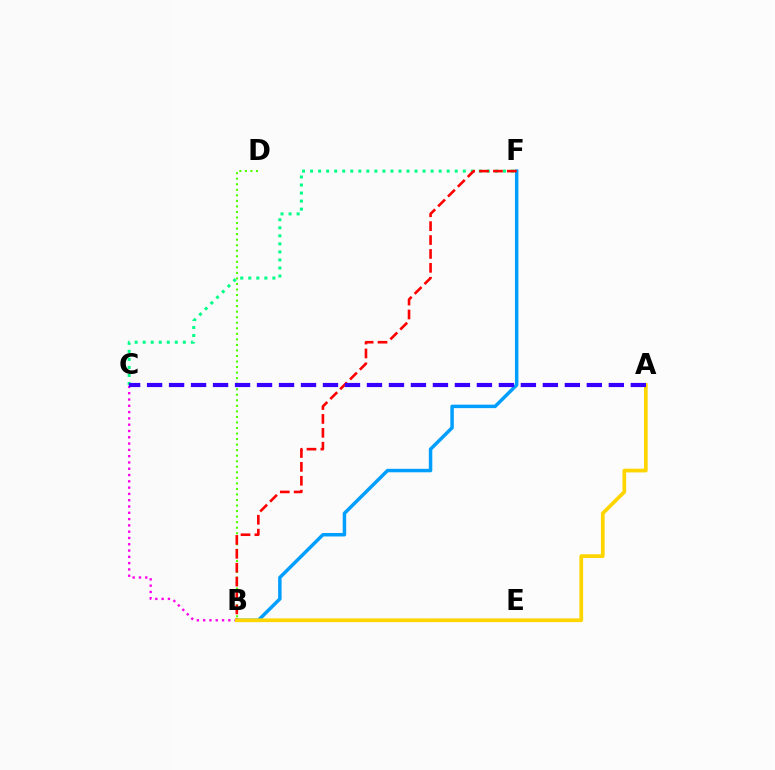{('C', 'F'): [{'color': '#00ff86', 'line_style': 'dotted', 'thickness': 2.18}], ('B', 'F'): [{'color': '#009eff', 'line_style': 'solid', 'thickness': 2.5}, {'color': '#ff0000', 'line_style': 'dashed', 'thickness': 1.89}], ('B', 'D'): [{'color': '#4fff00', 'line_style': 'dotted', 'thickness': 1.5}], ('B', 'C'): [{'color': '#ff00ed', 'line_style': 'dotted', 'thickness': 1.71}], ('A', 'B'): [{'color': '#ffd500', 'line_style': 'solid', 'thickness': 2.67}], ('A', 'C'): [{'color': '#3700ff', 'line_style': 'dashed', 'thickness': 2.99}]}